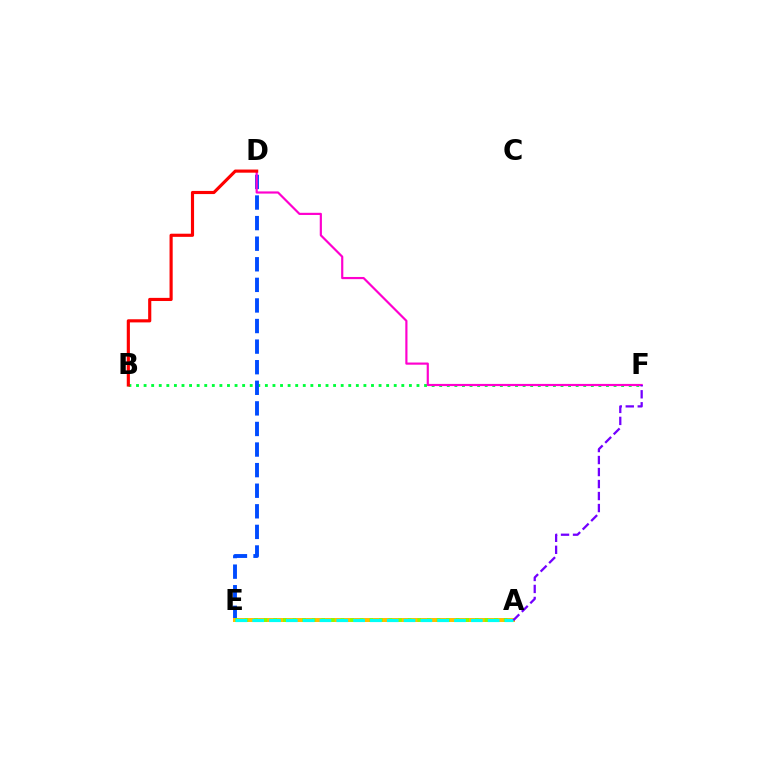{('B', 'F'): [{'color': '#00ff39', 'line_style': 'dotted', 'thickness': 2.06}], ('D', 'E'): [{'color': '#004bff', 'line_style': 'dashed', 'thickness': 2.8}], ('D', 'F'): [{'color': '#ff00cf', 'line_style': 'solid', 'thickness': 1.57}], ('A', 'E'): [{'color': '#ffbd00', 'line_style': 'solid', 'thickness': 2.88}, {'color': '#84ff00', 'line_style': 'dotted', 'thickness': 2.61}, {'color': '#00fff6', 'line_style': 'dashed', 'thickness': 2.28}], ('B', 'D'): [{'color': '#ff0000', 'line_style': 'solid', 'thickness': 2.26}], ('A', 'F'): [{'color': '#7200ff', 'line_style': 'dashed', 'thickness': 1.63}]}